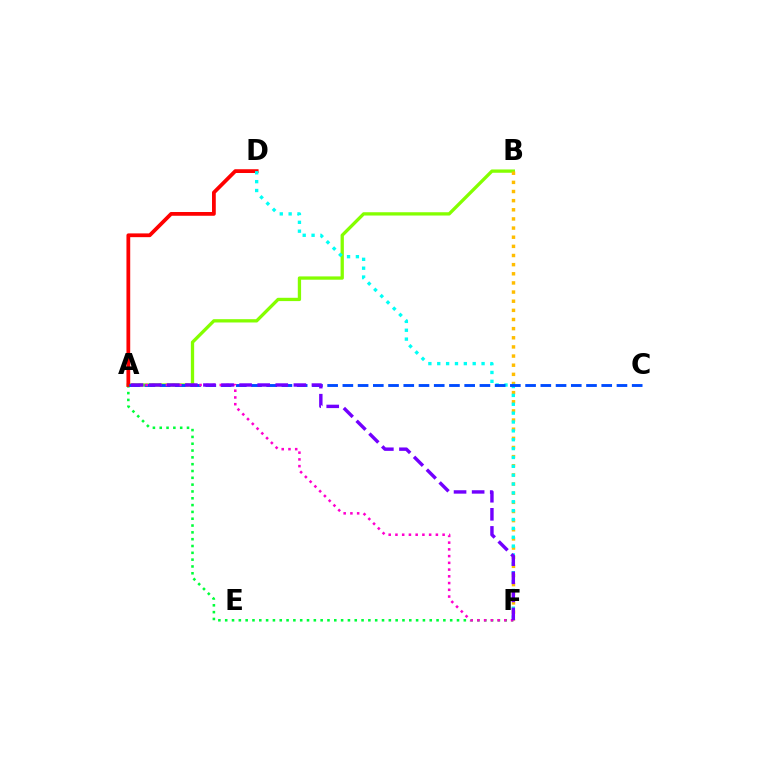{('A', 'B'): [{'color': '#84ff00', 'line_style': 'solid', 'thickness': 2.38}], ('A', 'F'): [{'color': '#00ff39', 'line_style': 'dotted', 'thickness': 1.85}, {'color': '#ff00cf', 'line_style': 'dotted', 'thickness': 1.83}, {'color': '#7200ff', 'line_style': 'dashed', 'thickness': 2.46}], ('A', 'D'): [{'color': '#ff0000', 'line_style': 'solid', 'thickness': 2.71}], ('B', 'F'): [{'color': '#ffbd00', 'line_style': 'dotted', 'thickness': 2.48}], ('D', 'F'): [{'color': '#00fff6', 'line_style': 'dotted', 'thickness': 2.41}], ('A', 'C'): [{'color': '#004bff', 'line_style': 'dashed', 'thickness': 2.07}]}